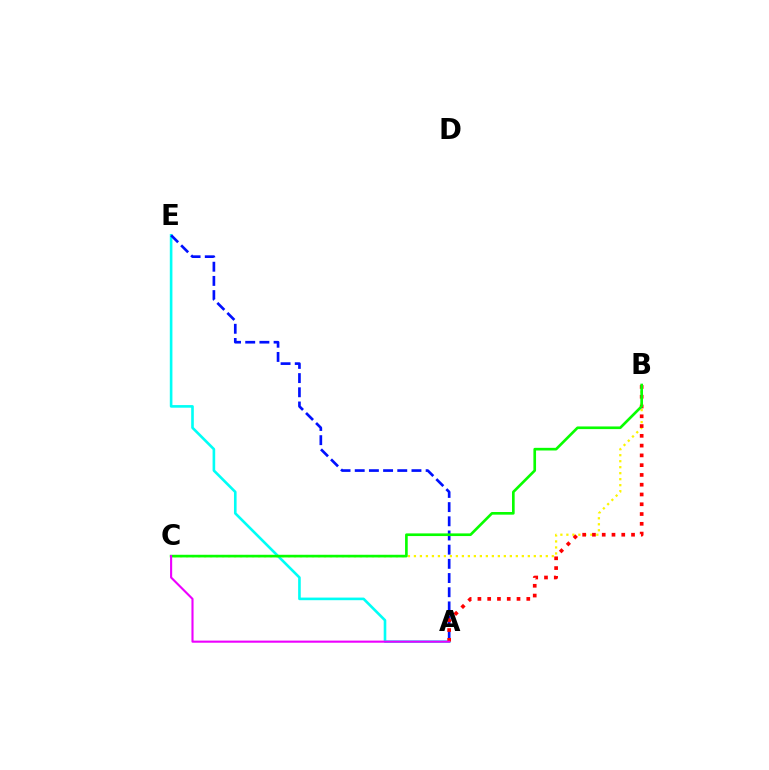{('A', 'E'): [{'color': '#00fff6', 'line_style': 'solid', 'thickness': 1.89}, {'color': '#0010ff', 'line_style': 'dashed', 'thickness': 1.93}], ('B', 'C'): [{'color': '#fcf500', 'line_style': 'dotted', 'thickness': 1.63}, {'color': '#08ff00', 'line_style': 'solid', 'thickness': 1.91}], ('A', 'B'): [{'color': '#ff0000', 'line_style': 'dotted', 'thickness': 2.66}], ('A', 'C'): [{'color': '#ee00ff', 'line_style': 'solid', 'thickness': 1.52}]}